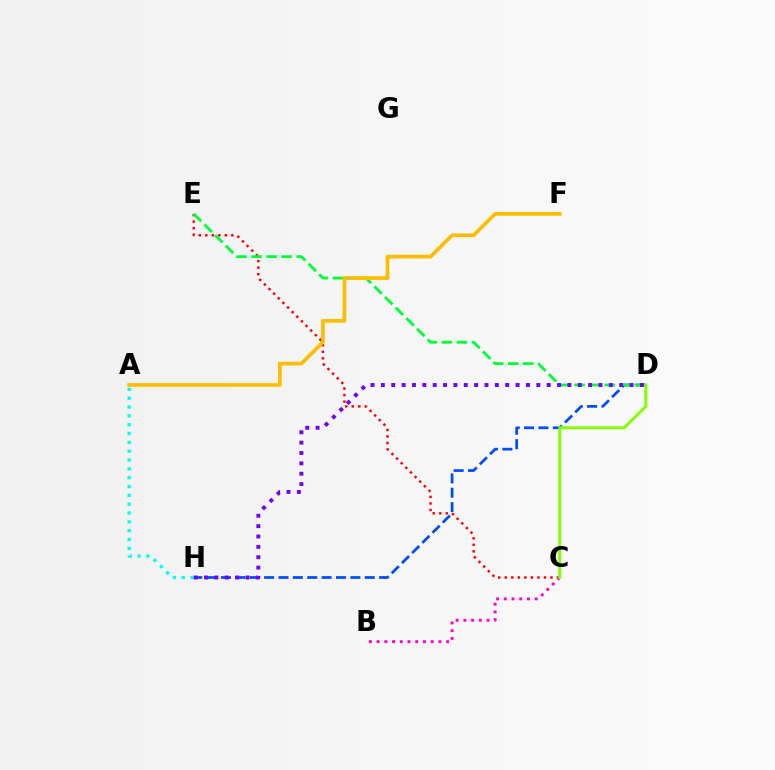{('C', 'E'): [{'color': '#ff0000', 'line_style': 'dotted', 'thickness': 1.77}], ('D', 'H'): [{'color': '#004bff', 'line_style': 'dashed', 'thickness': 1.95}, {'color': '#7200ff', 'line_style': 'dotted', 'thickness': 2.82}], ('B', 'C'): [{'color': '#ff00cf', 'line_style': 'dotted', 'thickness': 2.1}], ('A', 'H'): [{'color': '#00fff6', 'line_style': 'dotted', 'thickness': 2.4}], ('D', 'E'): [{'color': '#00ff39', 'line_style': 'dashed', 'thickness': 2.04}], ('A', 'F'): [{'color': '#ffbd00', 'line_style': 'solid', 'thickness': 2.68}], ('C', 'D'): [{'color': '#84ff00', 'line_style': 'solid', 'thickness': 2.14}]}